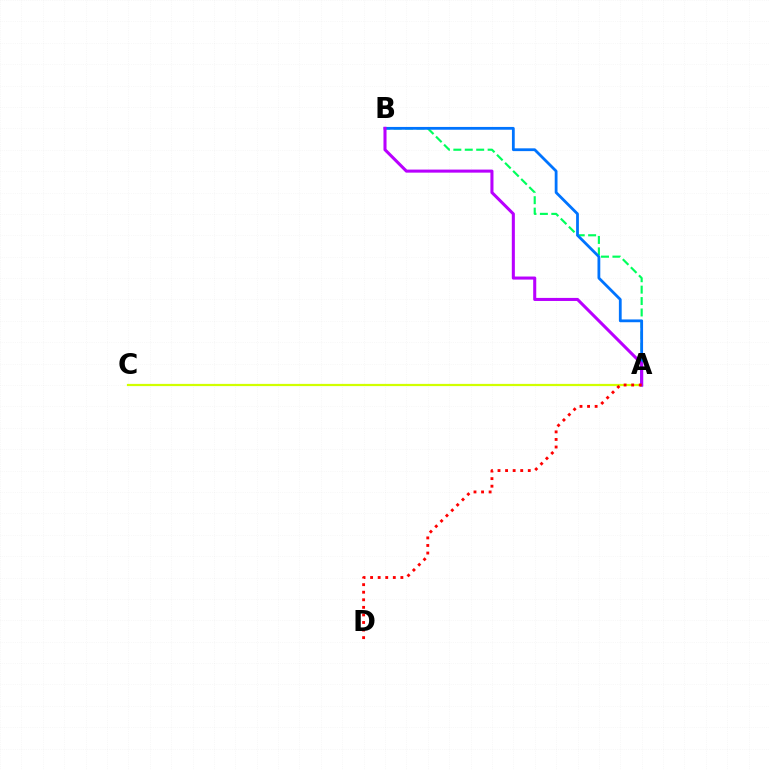{('A', 'C'): [{'color': '#d1ff00', 'line_style': 'solid', 'thickness': 1.6}], ('A', 'B'): [{'color': '#00ff5c', 'line_style': 'dashed', 'thickness': 1.55}, {'color': '#0074ff', 'line_style': 'solid', 'thickness': 2.01}, {'color': '#b900ff', 'line_style': 'solid', 'thickness': 2.2}], ('A', 'D'): [{'color': '#ff0000', 'line_style': 'dotted', 'thickness': 2.06}]}